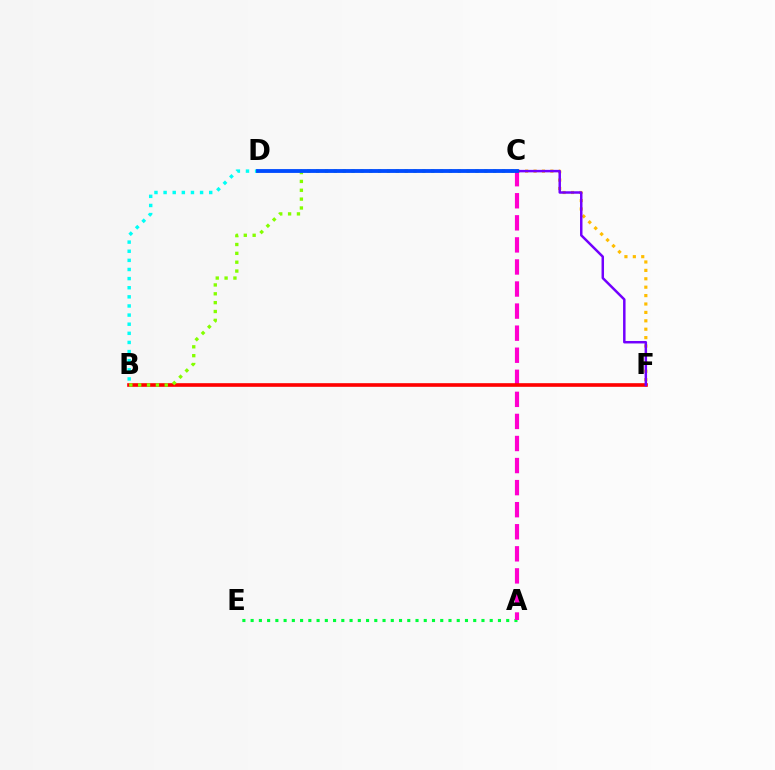{('B', 'D'): [{'color': '#00fff6', 'line_style': 'dotted', 'thickness': 2.48}], ('A', 'E'): [{'color': '#00ff39', 'line_style': 'dotted', 'thickness': 2.24}], ('A', 'C'): [{'color': '#ff00cf', 'line_style': 'dashed', 'thickness': 3.0}], ('C', 'F'): [{'color': '#ffbd00', 'line_style': 'dotted', 'thickness': 2.28}, {'color': '#7200ff', 'line_style': 'solid', 'thickness': 1.79}], ('B', 'F'): [{'color': '#ff0000', 'line_style': 'solid', 'thickness': 2.61}], ('B', 'C'): [{'color': '#84ff00', 'line_style': 'dotted', 'thickness': 2.41}], ('C', 'D'): [{'color': '#004bff', 'line_style': 'solid', 'thickness': 2.76}]}